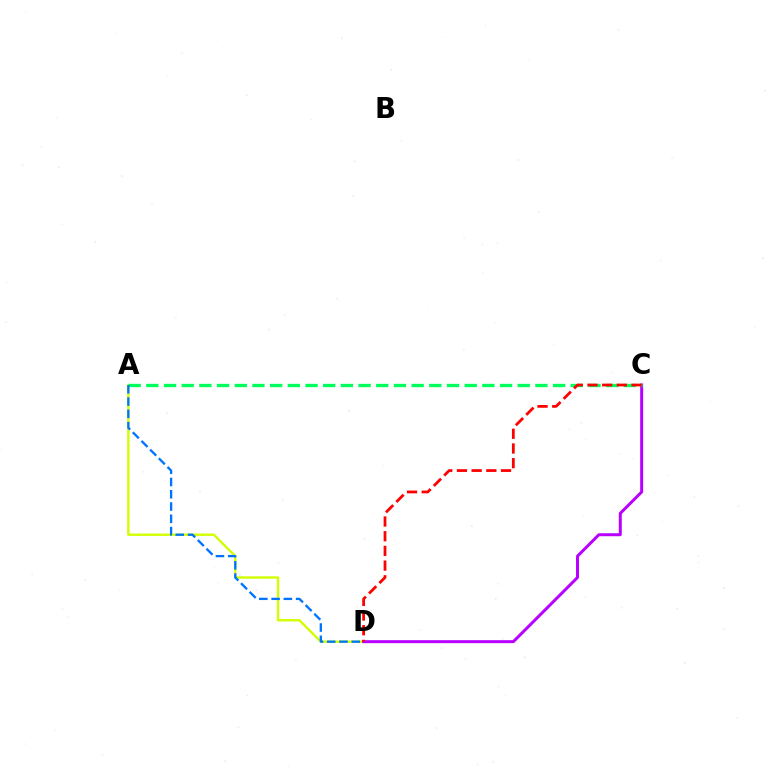{('A', 'D'): [{'color': '#d1ff00', 'line_style': 'solid', 'thickness': 1.71}, {'color': '#0074ff', 'line_style': 'dashed', 'thickness': 1.67}], ('C', 'D'): [{'color': '#b900ff', 'line_style': 'solid', 'thickness': 2.15}, {'color': '#ff0000', 'line_style': 'dashed', 'thickness': 2.0}], ('A', 'C'): [{'color': '#00ff5c', 'line_style': 'dashed', 'thickness': 2.4}]}